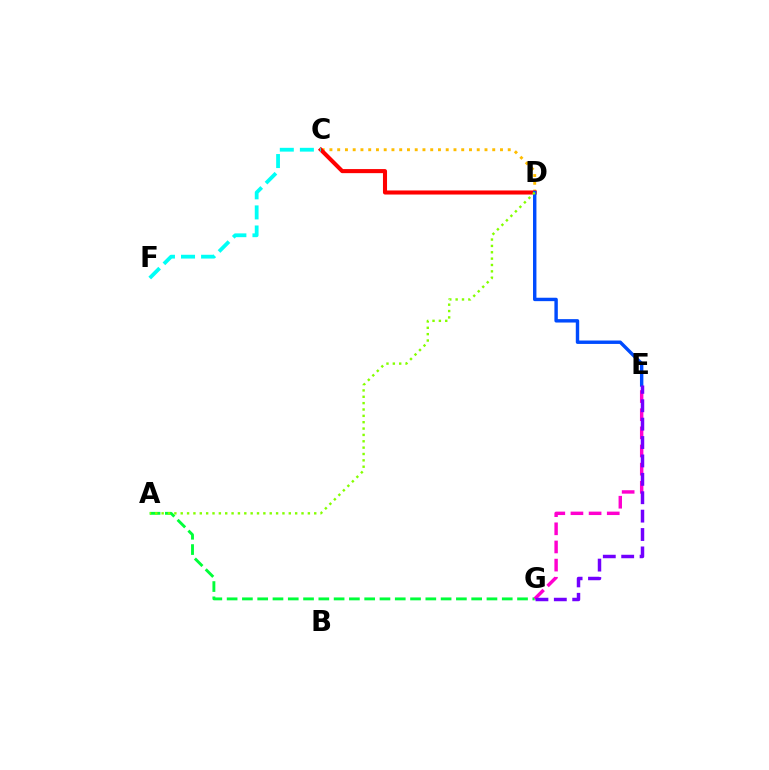{('C', 'D'): [{'color': '#ffbd00', 'line_style': 'dotted', 'thickness': 2.11}, {'color': '#ff0000', 'line_style': 'solid', 'thickness': 2.93}], ('A', 'G'): [{'color': '#00ff39', 'line_style': 'dashed', 'thickness': 2.08}], ('E', 'G'): [{'color': '#ff00cf', 'line_style': 'dashed', 'thickness': 2.47}, {'color': '#7200ff', 'line_style': 'dashed', 'thickness': 2.5}], ('D', 'E'): [{'color': '#004bff', 'line_style': 'solid', 'thickness': 2.46}], ('A', 'D'): [{'color': '#84ff00', 'line_style': 'dotted', 'thickness': 1.73}], ('C', 'F'): [{'color': '#00fff6', 'line_style': 'dashed', 'thickness': 2.73}]}